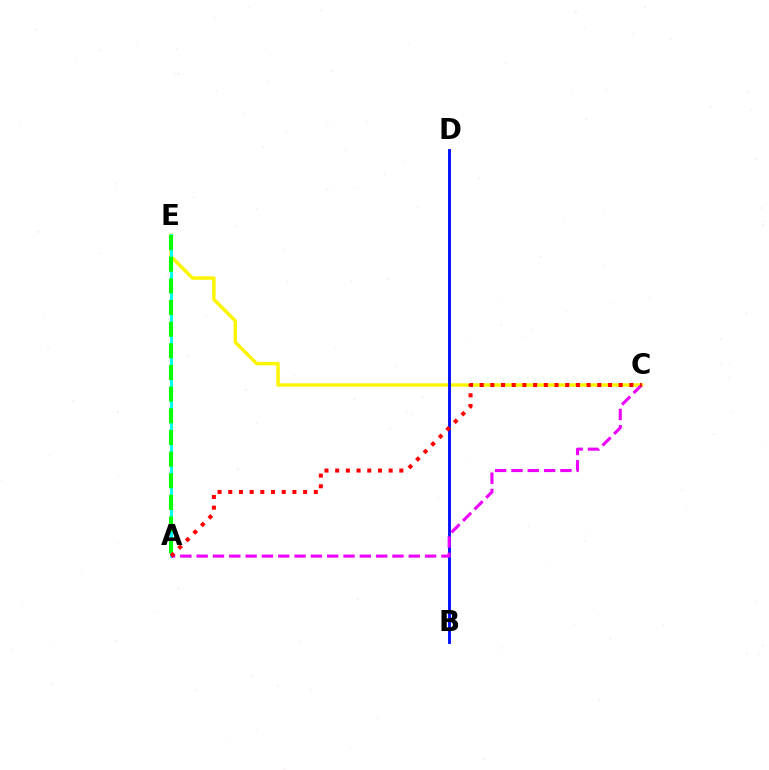{('C', 'E'): [{'color': '#fcf500', 'line_style': 'solid', 'thickness': 2.46}], ('B', 'D'): [{'color': '#0010ff', 'line_style': 'solid', 'thickness': 2.08}], ('A', 'E'): [{'color': '#00fff6', 'line_style': 'solid', 'thickness': 2.2}, {'color': '#08ff00', 'line_style': 'dashed', 'thickness': 2.94}], ('A', 'C'): [{'color': '#ee00ff', 'line_style': 'dashed', 'thickness': 2.22}, {'color': '#ff0000', 'line_style': 'dotted', 'thickness': 2.91}]}